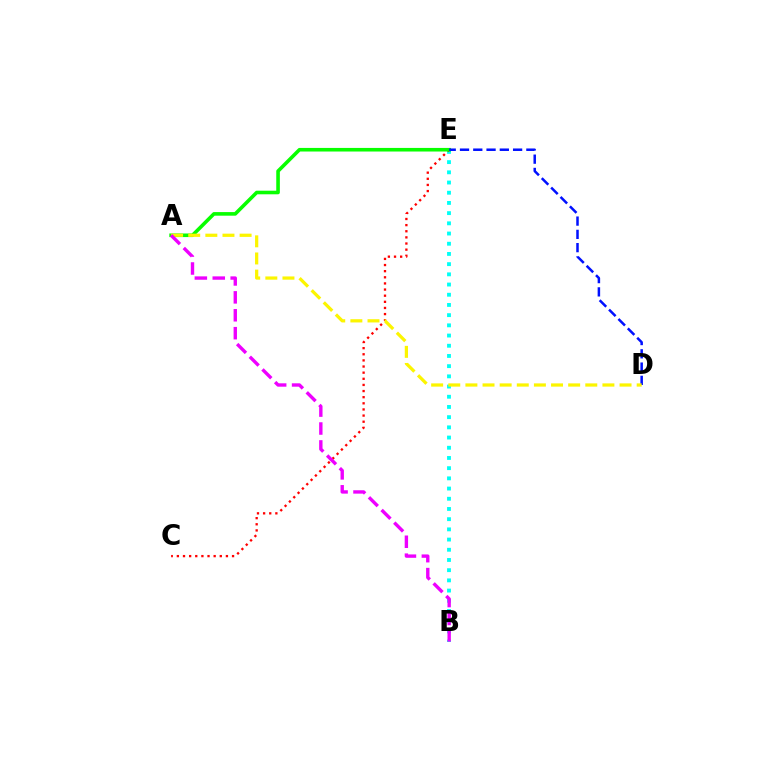{('B', 'E'): [{'color': '#00fff6', 'line_style': 'dotted', 'thickness': 2.77}], ('C', 'E'): [{'color': '#ff0000', 'line_style': 'dotted', 'thickness': 1.67}], ('A', 'E'): [{'color': '#08ff00', 'line_style': 'solid', 'thickness': 2.59}], ('D', 'E'): [{'color': '#0010ff', 'line_style': 'dashed', 'thickness': 1.8}], ('A', 'D'): [{'color': '#fcf500', 'line_style': 'dashed', 'thickness': 2.33}], ('A', 'B'): [{'color': '#ee00ff', 'line_style': 'dashed', 'thickness': 2.43}]}